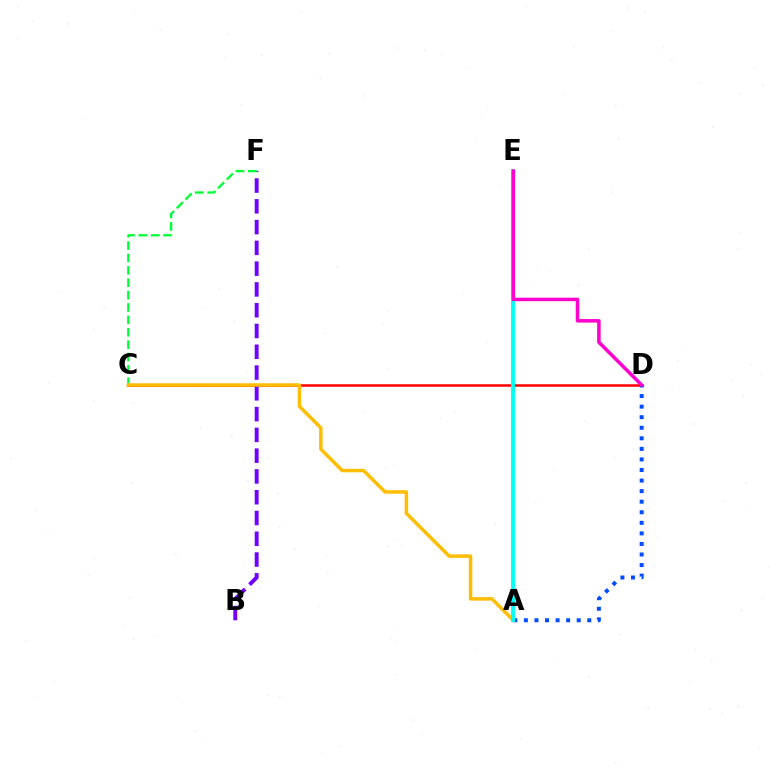{('C', 'D'): [{'color': '#ff0000', 'line_style': 'solid', 'thickness': 1.82}], ('B', 'F'): [{'color': '#7200ff', 'line_style': 'dashed', 'thickness': 2.82}], ('C', 'F'): [{'color': '#00ff39', 'line_style': 'dashed', 'thickness': 1.68}], ('A', 'C'): [{'color': '#ffbd00', 'line_style': 'solid', 'thickness': 2.5}], ('A', 'E'): [{'color': '#84ff00', 'line_style': 'dashed', 'thickness': 1.53}, {'color': '#00fff6', 'line_style': 'solid', 'thickness': 2.8}], ('A', 'D'): [{'color': '#004bff', 'line_style': 'dotted', 'thickness': 2.87}], ('D', 'E'): [{'color': '#ff00cf', 'line_style': 'solid', 'thickness': 2.53}]}